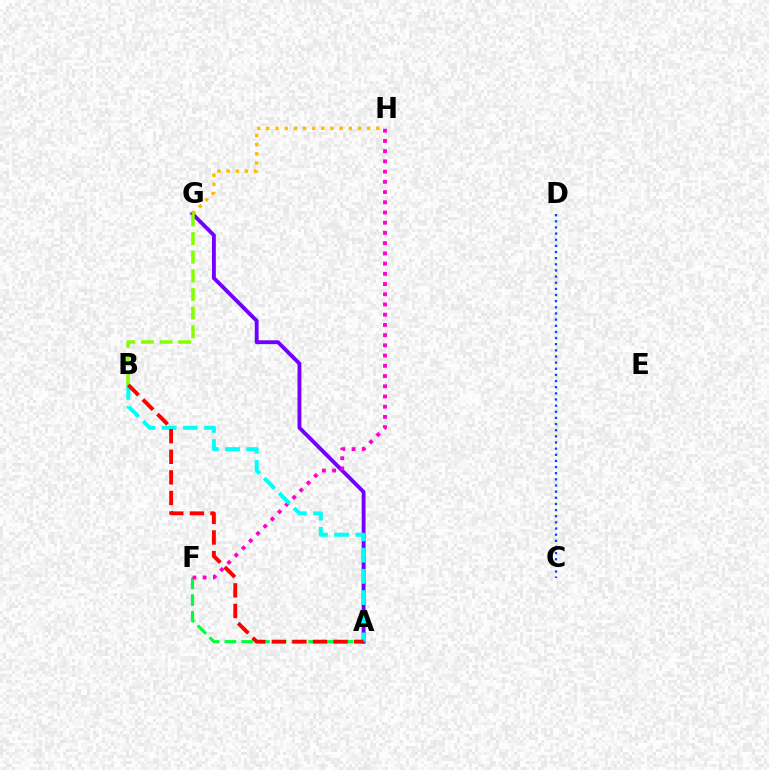{('A', 'F'): [{'color': '#00ff39', 'line_style': 'dashed', 'thickness': 2.27}], ('A', 'G'): [{'color': '#7200ff', 'line_style': 'solid', 'thickness': 2.78}], ('F', 'H'): [{'color': '#ff00cf', 'line_style': 'dotted', 'thickness': 2.78}], ('G', 'H'): [{'color': '#ffbd00', 'line_style': 'dotted', 'thickness': 2.49}], ('A', 'B'): [{'color': '#00fff6', 'line_style': 'dashed', 'thickness': 2.88}, {'color': '#ff0000', 'line_style': 'dashed', 'thickness': 2.8}], ('B', 'G'): [{'color': '#84ff00', 'line_style': 'dashed', 'thickness': 2.53}], ('C', 'D'): [{'color': '#004bff', 'line_style': 'dotted', 'thickness': 1.67}]}